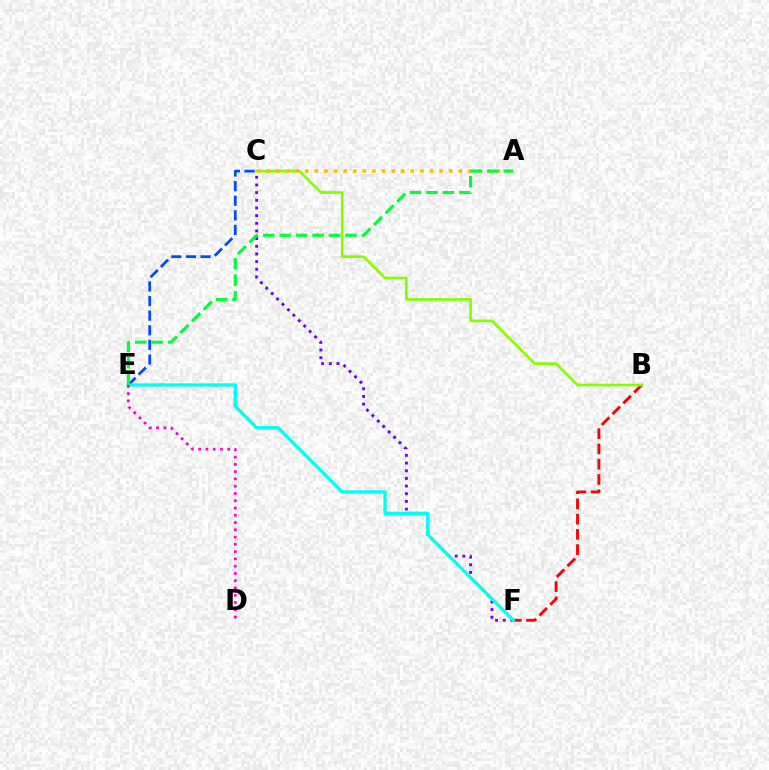{('B', 'F'): [{'color': '#ff0000', 'line_style': 'dashed', 'thickness': 2.07}], ('C', 'E'): [{'color': '#004bff', 'line_style': 'dashed', 'thickness': 1.99}], ('C', 'F'): [{'color': '#7200ff', 'line_style': 'dotted', 'thickness': 2.08}], ('B', 'C'): [{'color': '#84ff00', 'line_style': 'solid', 'thickness': 1.93}], ('A', 'C'): [{'color': '#ffbd00', 'line_style': 'dotted', 'thickness': 2.61}], ('E', 'F'): [{'color': '#00fff6', 'line_style': 'solid', 'thickness': 2.37}], ('D', 'E'): [{'color': '#ff00cf', 'line_style': 'dotted', 'thickness': 1.97}], ('A', 'E'): [{'color': '#00ff39', 'line_style': 'dashed', 'thickness': 2.23}]}